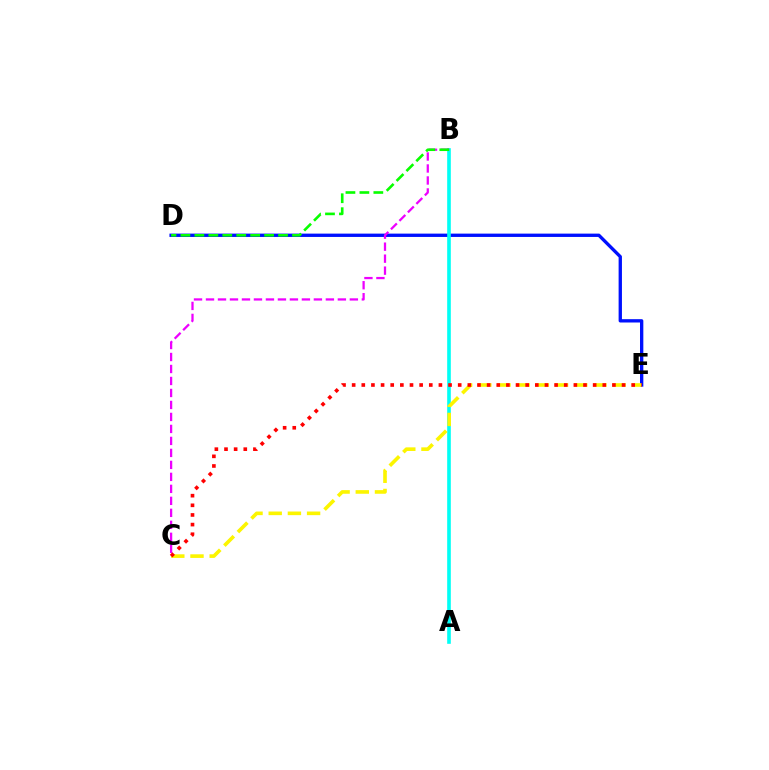{('D', 'E'): [{'color': '#0010ff', 'line_style': 'solid', 'thickness': 2.4}], ('A', 'B'): [{'color': '#00fff6', 'line_style': 'solid', 'thickness': 2.62}], ('C', 'E'): [{'color': '#fcf500', 'line_style': 'dashed', 'thickness': 2.61}, {'color': '#ff0000', 'line_style': 'dotted', 'thickness': 2.62}], ('B', 'C'): [{'color': '#ee00ff', 'line_style': 'dashed', 'thickness': 1.63}], ('B', 'D'): [{'color': '#08ff00', 'line_style': 'dashed', 'thickness': 1.89}]}